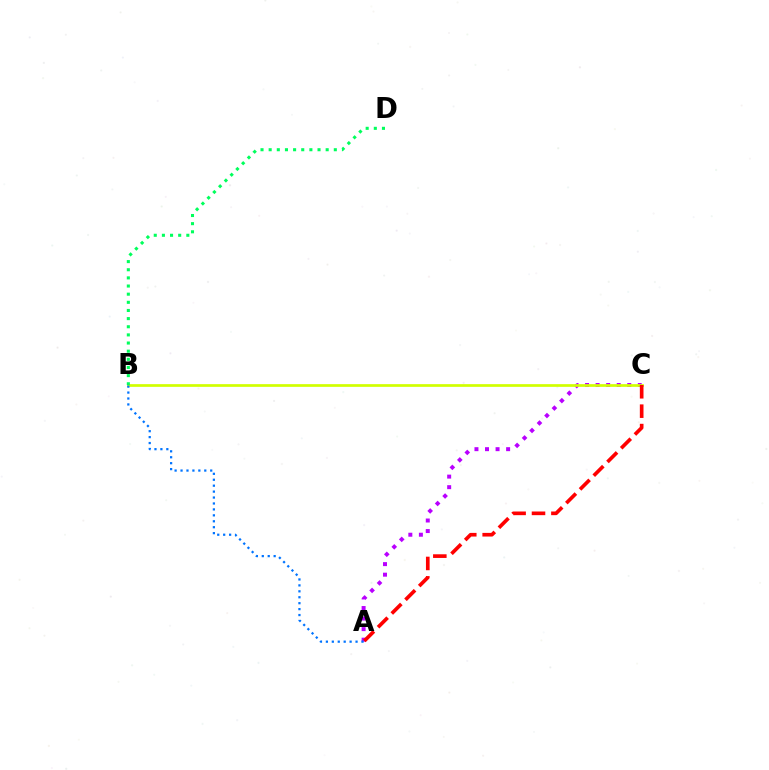{('A', 'C'): [{'color': '#b900ff', 'line_style': 'dotted', 'thickness': 2.87}, {'color': '#ff0000', 'line_style': 'dashed', 'thickness': 2.64}], ('B', 'C'): [{'color': '#d1ff00', 'line_style': 'solid', 'thickness': 1.95}], ('B', 'D'): [{'color': '#00ff5c', 'line_style': 'dotted', 'thickness': 2.21}], ('A', 'B'): [{'color': '#0074ff', 'line_style': 'dotted', 'thickness': 1.61}]}